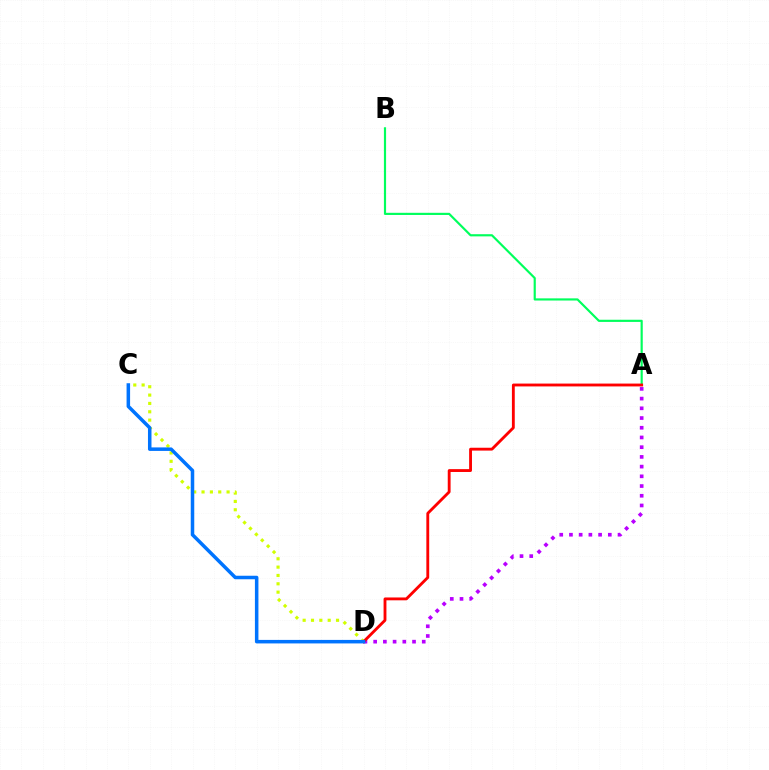{('C', 'D'): [{'color': '#d1ff00', 'line_style': 'dotted', 'thickness': 2.27}, {'color': '#0074ff', 'line_style': 'solid', 'thickness': 2.53}], ('A', 'B'): [{'color': '#00ff5c', 'line_style': 'solid', 'thickness': 1.56}], ('A', 'D'): [{'color': '#b900ff', 'line_style': 'dotted', 'thickness': 2.64}, {'color': '#ff0000', 'line_style': 'solid', 'thickness': 2.05}]}